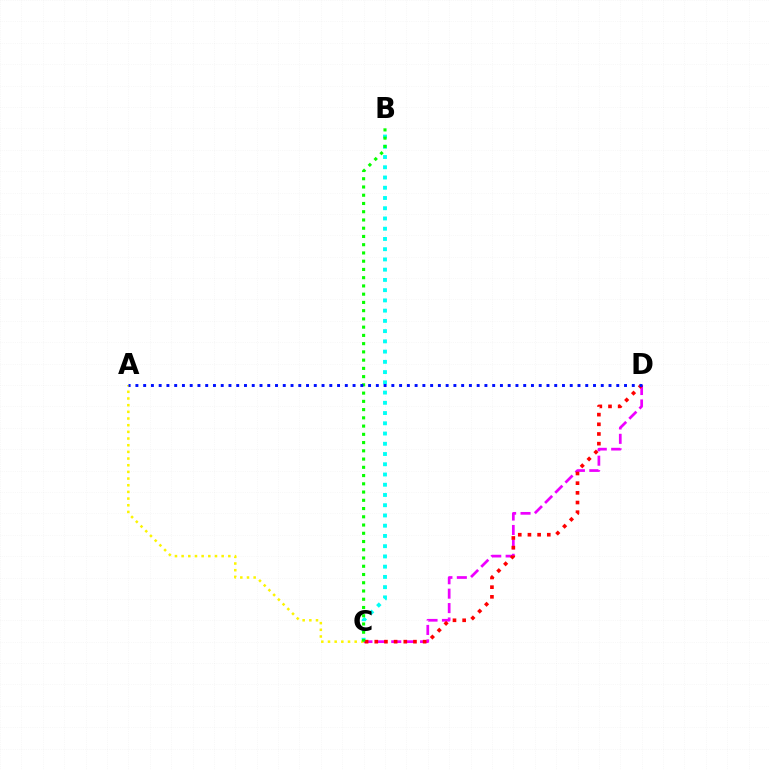{('B', 'C'): [{'color': '#00fff6', 'line_style': 'dotted', 'thickness': 2.78}, {'color': '#08ff00', 'line_style': 'dotted', 'thickness': 2.24}], ('C', 'D'): [{'color': '#ee00ff', 'line_style': 'dashed', 'thickness': 1.96}, {'color': '#ff0000', 'line_style': 'dotted', 'thickness': 2.63}], ('A', 'C'): [{'color': '#fcf500', 'line_style': 'dotted', 'thickness': 1.81}], ('A', 'D'): [{'color': '#0010ff', 'line_style': 'dotted', 'thickness': 2.11}]}